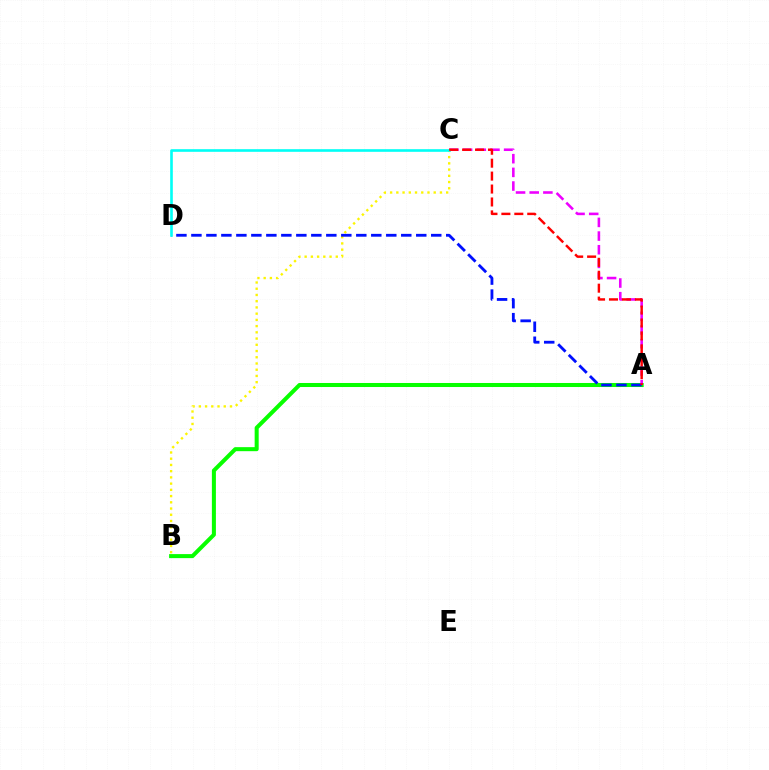{('A', 'B'): [{'color': '#08ff00', 'line_style': 'solid', 'thickness': 2.9}], ('A', 'C'): [{'color': '#ee00ff', 'line_style': 'dashed', 'thickness': 1.86}, {'color': '#ff0000', 'line_style': 'dashed', 'thickness': 1.76}], ('B', 'C'): [{'color': '#fcf500', 'line_style': 'dotted', 'thickness': 1.69}], ('A', 'D'): [{'color': '#0010ff', 'line_style': 'dashed', 'thickness': 2.04}], ('C', 'D'): [{'color': '#00fff6', 'line_style': 'solid', 'thickness': 1.89}]}